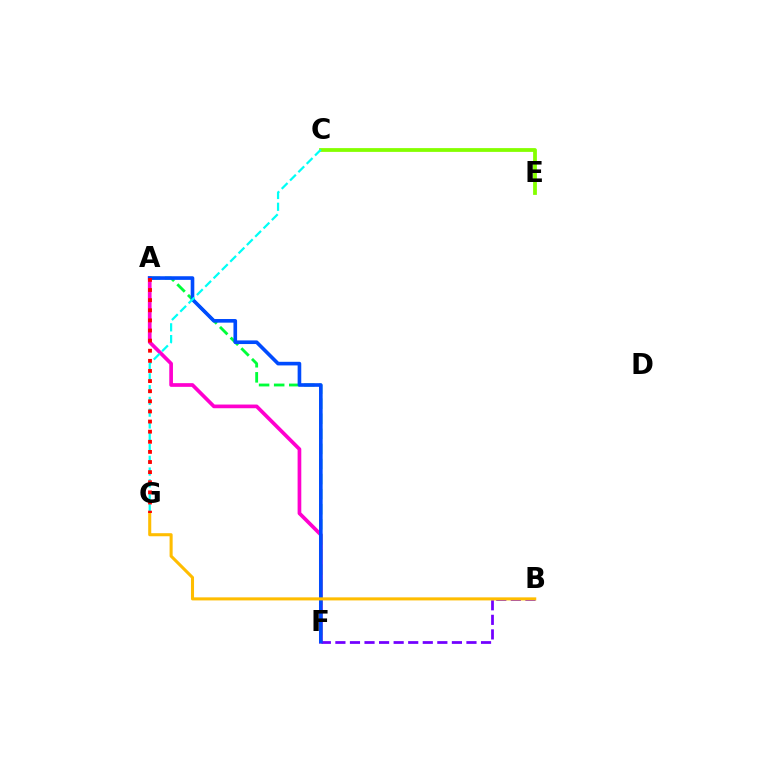{('C', 'E'): [{'color': '#84ff00', 'line_style': 'solid', 'thickness': 2.73}], ('A', 'F'): [{'color': '#ff00cf', 'line_style': 'solid', 'thickness': 2.66}, {'color': '#00ff39', 'line_style': 'dashed', 'thickness': 2.05}, {'color': '#004bff', 'line_style': 'solid', 'thickness': 2.62}], ('B', 'F'): [{'color': '#7200ff', 'line_style': 'dashed', 'thickness': 1.98}], ('B', 'G'): [{'color': '#ffbd00', 'line_style': 'solid', 'thickness': 2.2}], ('C', 'G'): [{'color': '#00fff6', 'line_style': 'dashed', 'thickness': 1.6}], ('A', 'G'): [{'color': '#ff0000', 'line_style': 'dotted', 'thickness': 2.75}]}